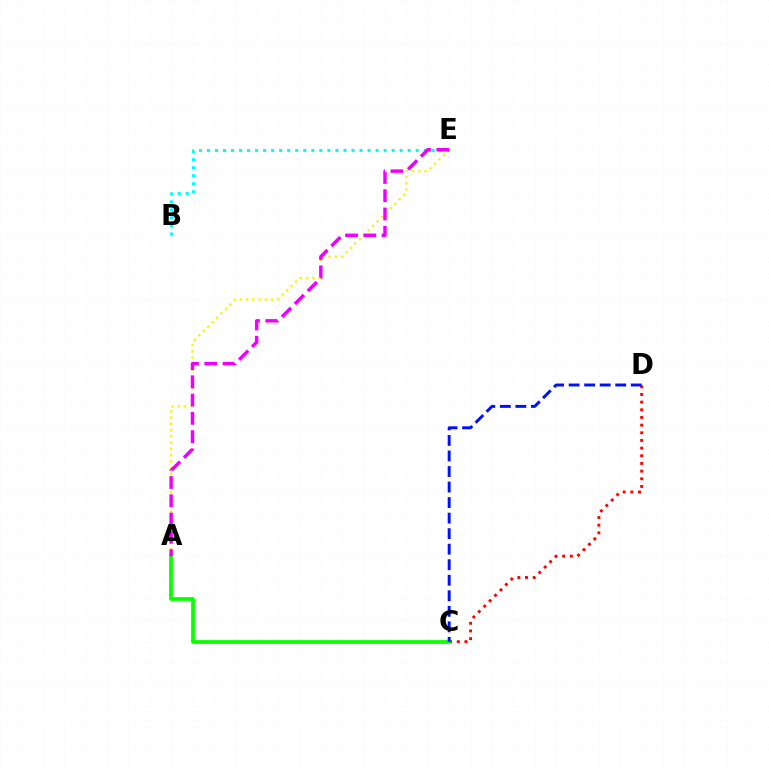{('C', 'D'): [{'color': '#ff0000', 'line_style': 'dotted', 'thickness': 2.08}, {'color': '#0010ff', 'line_style': 'dashed', 'thickness': 2.11}], ('A', 'E'): [{'color': '#fcf500', 'line_style': 'dotted', 'thickness': 1.7}, {'color': '#ee00ff', 'line_style': 'dashed', 'thickness': 2.48}], ('A', 'C'): [{'color': '#08ff00', 'line_style': 'solid', 'thickness': 2.69}], ('B', 'E'): [{'color': '#00fff6', 'line_style': 'dotted', 'thickness': 2.18}]}